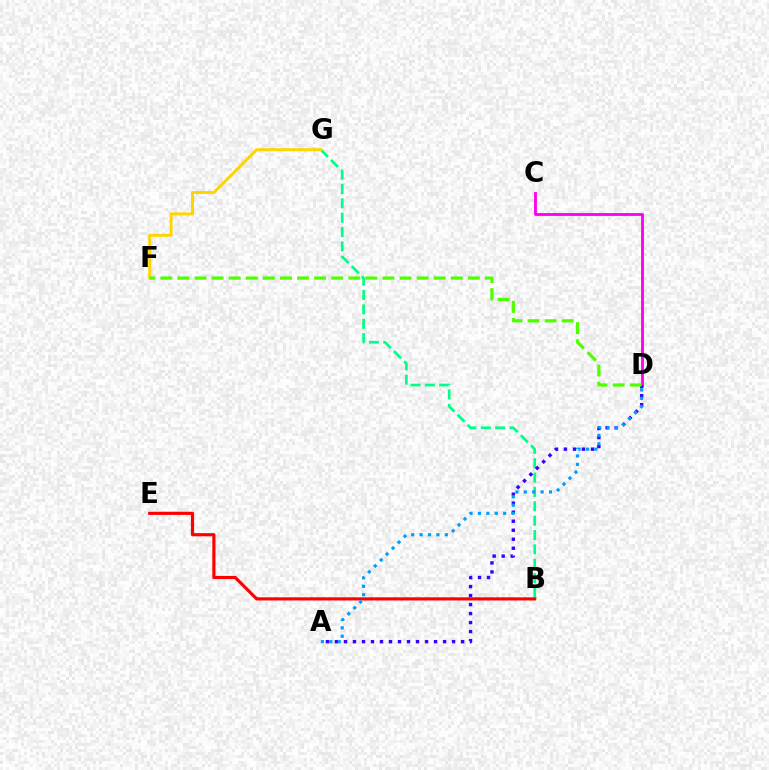{('C', 'D'): [{'color': '#ff00ed', 'line_style': 'solid', 'thickness': 2.04}], ('B', 'G'): [{'color': '#00ff86', 'line_style': 'dashed', 'thickness': 1.95}], ('F', 'G'): [{'color': '#ffd500', 'line_style': 'solid', 'thickness': 2.16}], ('A', 'D'): [{'color': '#3700ff', 'line_style': 'dotted', 'thickness': 2.45}, {'color': '#009eff', 'line_style': 'dotted', 'thickness': 2.28}], ('B', 'E'): [{'color': '#ff0000', 'line_style': 'solid', 'thickness': 2.27}], ('D', 'F'): [{'color': '#4fff00', 'line_style': 'dashed', 'thickness': 2.32}]}